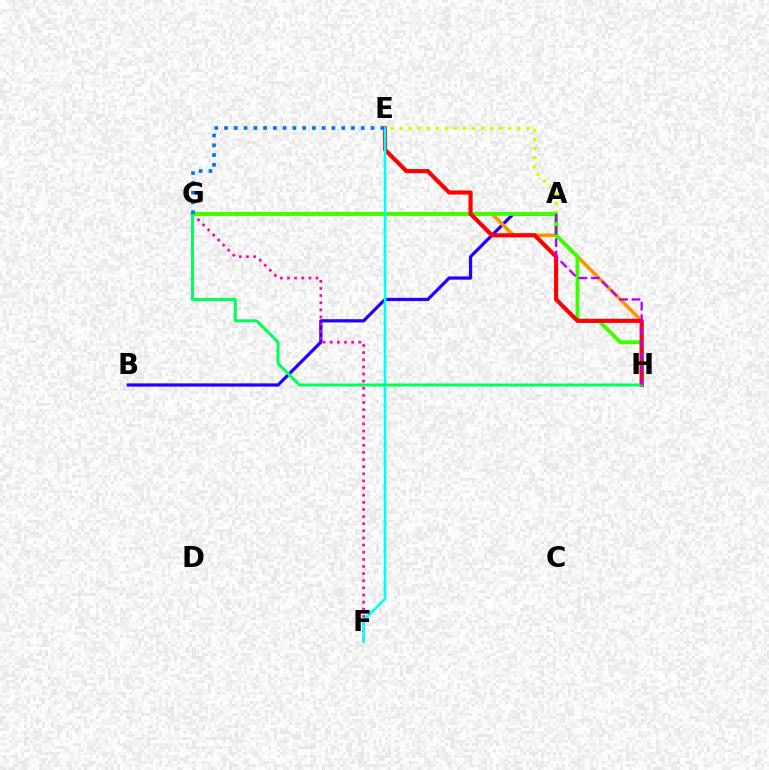{('A', 'B'): [{'color': '#2500ff', 'line_style': 'solid', 'thickness': 2.32}], ('G', 'H'): [{'color': '#ff9400', 'line_style': 'solid', 'thickness': 2.56}, {'color': '#3dff00', 'line_style': 'solid', 'thickness': 2.78}, {'color': '#00ff5c', 'line_style': 'solid', 'thickness': 2.17}], ('F', 'G'): [{'color': '#ff00ac', 'line_style': 'dotted', 'thickness': 1.94}], ('A', 'E'): [{'color': '#d1ff00', 'line_style': 'dotted', 'thickness': 2.46}], ('E', 'H'): [{'color': '#ff0000', 'line_style': 'solid', 'thickness': 2.97}], ('E', 'F'): [{'color': '#00fff6', 'line_style': 'solid', 'thickness': 1.89}], ('A', 'H'): [{'color': '#b900ff', 'line_style': 'dashed', 'thickness': 1.69}], ('E', 'G'): [{'color': '#0074ff', 'line_style': 'dotted', 'thickness': 2.65}]}